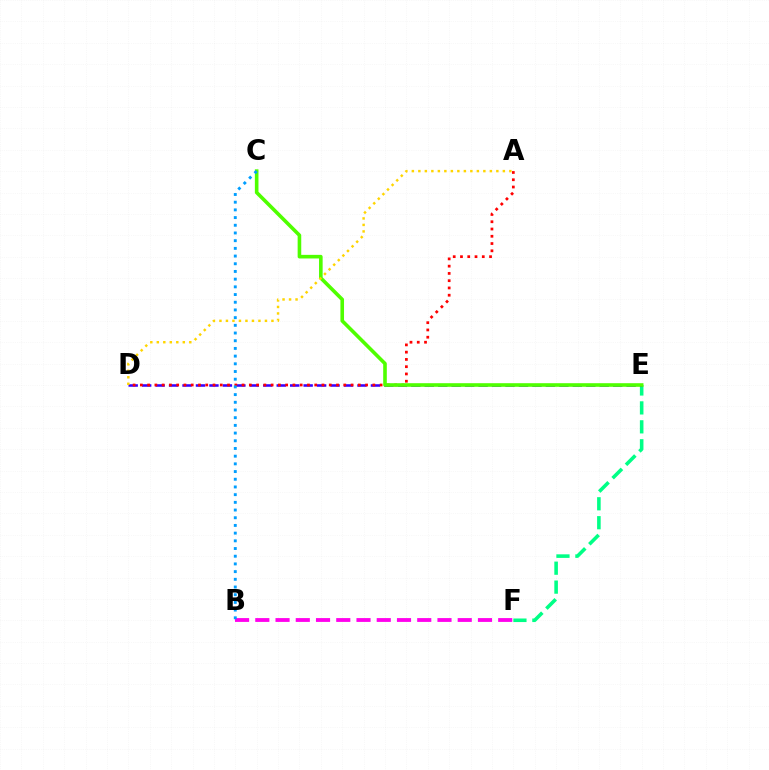{('B', 'F'): [{'color': '#ff00ed', 'line_style': 'dashed', 'thickness': 2.75}], ('E', 'F'): [{'color': '#00ff86', 'line_style': 'dashed', 'thickness': 2.57}], ('D', 'E'): [{'color': '#3700ff', 'line_style': 'dashed', 'thickness': 1.83}], ('A', 'D'): [{'color': '#ff0000', 'line_style': 'dotted', 'thickness': 1.97}, {'color': '#ffd500', 'line_style': 'dotted', 'thickness': 1.77}], ('C', 'E'): [{'color': '#4fff00', 'line_style': 'solid', 'thickness': 2.59}], ('B', 'C'): [{'color': '#009eff', 'line_style': 'dotted', 'thickness': 2.09}]}